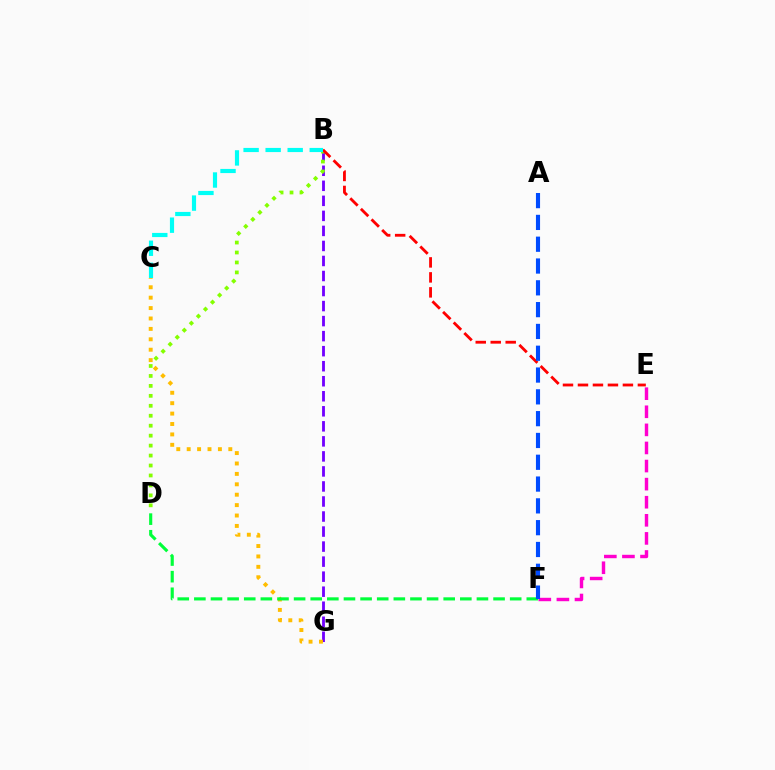{('E', 'F'): [{'color': '#ff00cf', 'line_style': 'dashed', 'thickness': 2.46}], ('B', 'G'): [{'color': '#7200ff', 'line_style': 'dashed', 'thickness': 2.04}], ('C', 'G'): [{'color': '#ffbd00', 'line_style': 'dotted', 'thickness': 2.83}], ('B', 'D'): [{'color': '#84ff00', 'line_style': 'dotted', 'thickness': 2.7}], ('B', 'E'): [{'color': '#ff0000', 'line_style': 'dashed', 'thickness': 2.04}], ('D', 'F'): [{'color': '#00ff39', 'line_style': 'dashed', 'thickness': 2.26}], ('B', 'C'): [{'color': '#00fff6', 'line_style': 'dashed', 'thickness': 2.99}], ('A', 'F'): [{'color': '#004bff', 'line_style': 'dashed', 'thickness': 2.96}]}